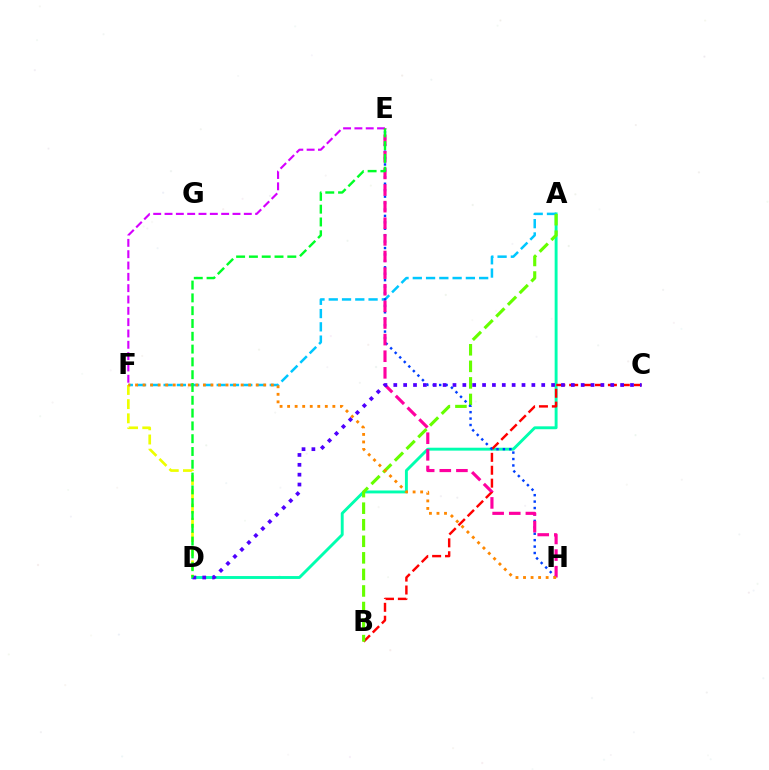{('A', 'D'): [{'color': '#00ffaf', 'line_style': 'solid', 'thickness': 2.09}], ('A', 'F'): [{'color': '#00c7ff', 'line_style': 'dashed', 'thickness': 1.8}], ('D', 'F'): [{'color': '#eeff00', 'line_style': 'dashed', 'thickness': 1.93}], ('B', 'C'): [{'color': '#ff0000', 'line_style': 'dashed', 'thickness': 1.75}], ('A', 'B'): [{'color': '#66ff00', 'line_style': 'dashed', 'thickness': 2.25}], ('E', 'H'): [{'color': '#003fff', 'line_style': 'dotted', 'thickness': 1.75}, {'color': '#ff00a0', 'line_style': 'dashed', 'thickness': 2.26}], ('E', 'F'): [{'color': '#d600ff', 'line_style': 'dashed', 'thickness': 1.54}], ('C', 'D'): [{'color': '#4f00ff', 'line_style': 'dotted', 'thickness': 2.68}], ('F', 'H'): [{'color': '#ff8800', 'line_style': 'dotted', 'thickness': 2.05}], ('D', 'E'): [{'color': '#00ff27', 'line_style': 'dashed', 'thickness': 1.74}]}